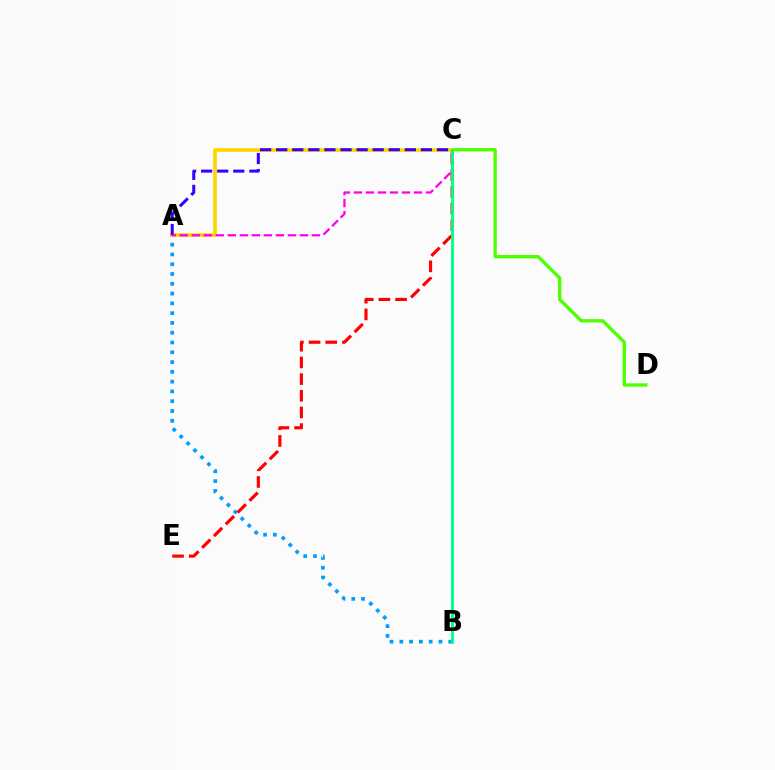{('A', 'B'): [{'color': '#009eff', 'line_style': 'dotted', 'thickness': 2.66}], ('C', 'D'): [{'color': '#4fff00', 'line_style': 'solid', 'thickness': 2.41}], ('A', 'C'): [{'color': '#ffd500', 'line_style': 'solid', 'thickness': 2.68}, {'color': '#3700ff', 'line_style': 'dashed', 'thickness': 2.18}, {'color': '#ff00ed', 'line_style': 'dashed', 'thickness': 1.63}], ('C', 'E'): [{'color': '#ff0000', 'line_style': 'dashed', 'thickness': 2.27}], ('B', 'C'): [{'color': '#00ff86', 'line_style': 'solid', 'thickness': 2.06}]}